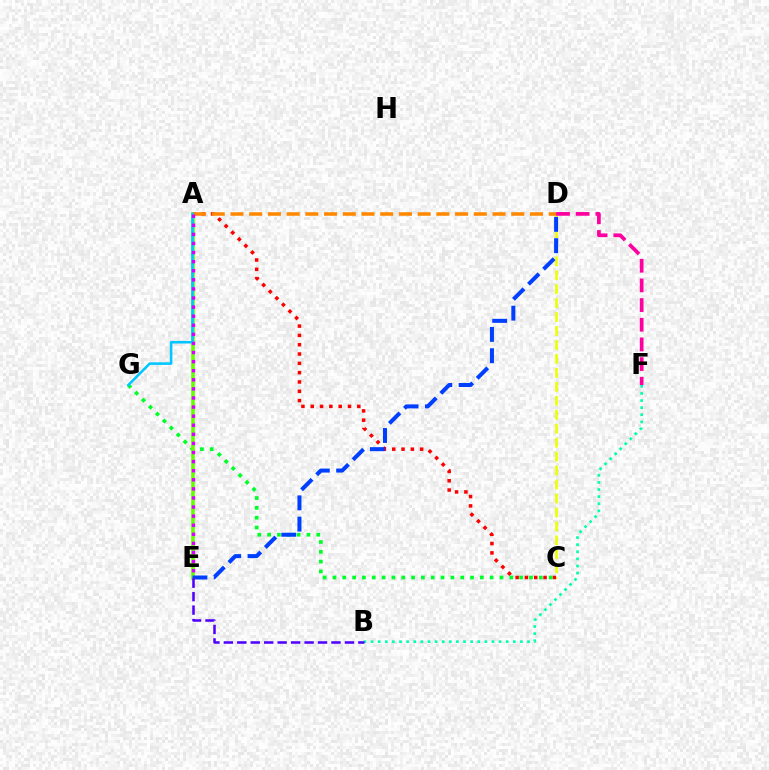{('C', 'D'): [{'color': '#eeff00', 'line_style': 'dashed', 'thickness': 1.9}], ('B', 'F'): [{'color': '#00ffaf', 'line_style': 'dotted', 'thickness': 1.93}], ('A', 'C'): [{'color': '#ff0000', 'line_style': 'dotted', 'thickness': 2.53}], ('C', 'G'): [{'color': '#00ff27', 'line_style': 'dotted', 'thickness': 2.67}], ('A', 'E'): [{'color': '#66ff00', 'line_style': 'solid', 'thickness': 2.62}, {'color': '#d600ff', 'line_style': 'dotted', 'thickness': 2.47}], ('D', 'F'): [{'color': '#ff00a0', 'line_style': 'dashed', 'thickness': 2.67}], ('D', 'E'): [{'color': '#003fff', 'line_style': 'dashed', 'thickness': 2.89}], ('A', 'D'): [{'color': '#ff8800', 'line_style': 'dashed', 'thickness': 2.54}], ('A', 'G'): [{'color': '#00c7ff', 'line_style': 'solid', 'thickness': 1.84}], ('B', 'E'): [{'color': '#4f00ff', 'line_style': 'dashed', 'thickness': 1.83}]}